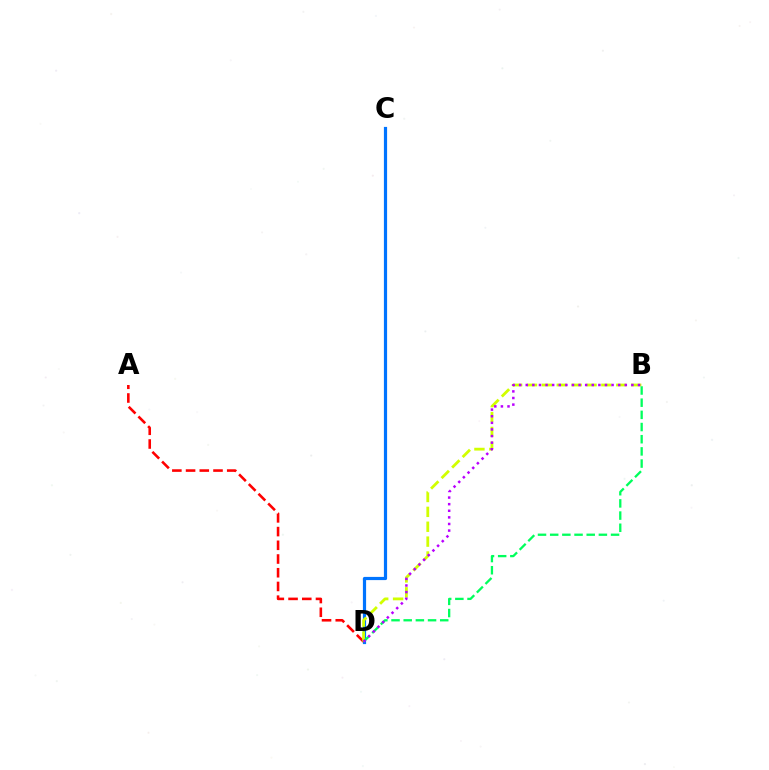{('C', 'D'): [{'color': '#0074ff', 'line_style': 'solid', 'thickness': 2.3}], ('A', 'D'): [{'color': '#ff0000', 'line_style': 'dashed', 'thickness': 1.86}], ('B', 'D'): [{'color': '#d1ff00', 'line_style': 'dashed', 'thickness': 2.02}, {'color': '#00ff5c', 'line_style': 'dashed', 'thickness': 1.65}, {'color': '#b900ff', 'line_style': 'dotted', 'thickness': 1.79}]}